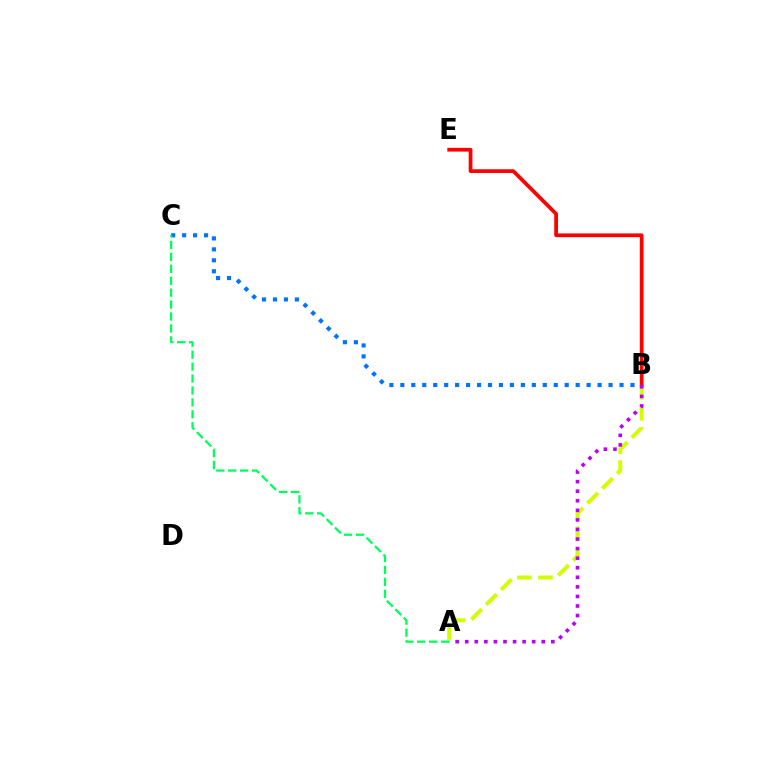{('A', 'B'): [{'color': '#d1ff00', 'line_style': 'dashed', 'thickness': 2.86}, {'color': '#b900ff', 'line_style': 'dotted', 'thickness': 2.6}], ('B', 'C'): [{'color': '#0074ff', 'line_style': 'dotted', 'thickness': 2.98}], ('B', 'E'): [{'color': '#ff0000', 'line_style': 'solid', 'thickness': 2.69}], ('A', 'C'): [{'color': '#00ff5c', 'line_style': 'dashed', 'thickness': 1.62}]}